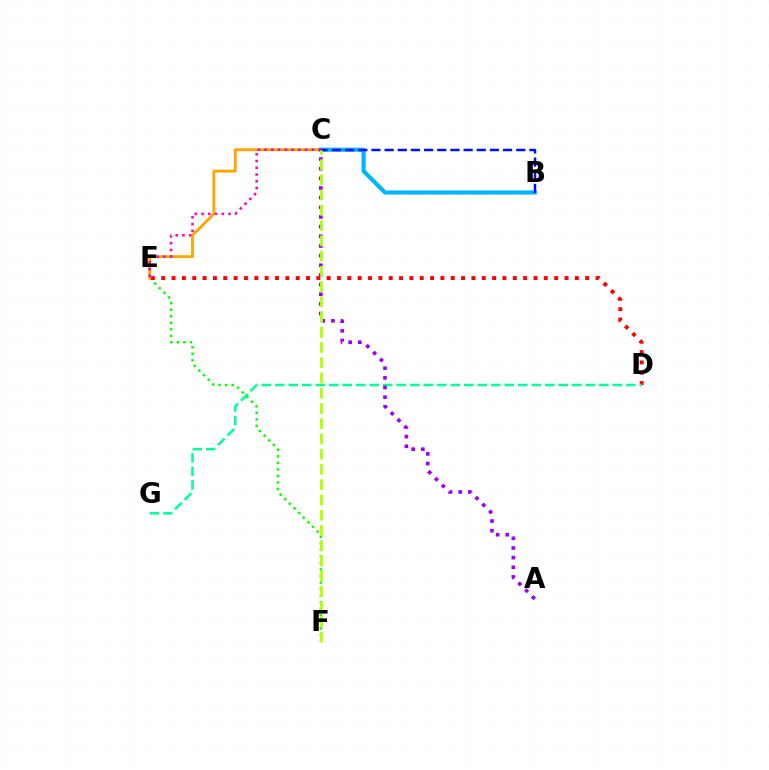{('E', 'F'): [{'color': '#08ff00', 'line_style': 'dotted', 'thickness': 1.78}], ('D', 'E'): [{'color': '#ff0000', 'line_style': 'dotted', 'thickness': 2.81}], ('C', 'E'): [{'color': '#ffa500', 'line_style': 'solid', 'thickness': 2.07}, {'color': '#ff00bd', 'line_style': 'dotted', 'thickness': 1.83}], ('D', 'G'): [{'color': '#00ff9d', 'line_style': 'dashed', 'thickness': 1.83}], ('B', 'C'): [{'color': '#00b5ff', 'line_style': 'solid', 'thickness': 2.97}, {'color': '#0010ff', 'line_style': 'dashed', 'thickness': 1.79}], ('A', 'C'): [{'color': '#9b00ff', 'line_style': 'dotted', 'thickness': 2.62}], ('C', 'F'): [{'color': '#b3ff00', 'line_style': 'dashed', 'thickness': 2.07}]}